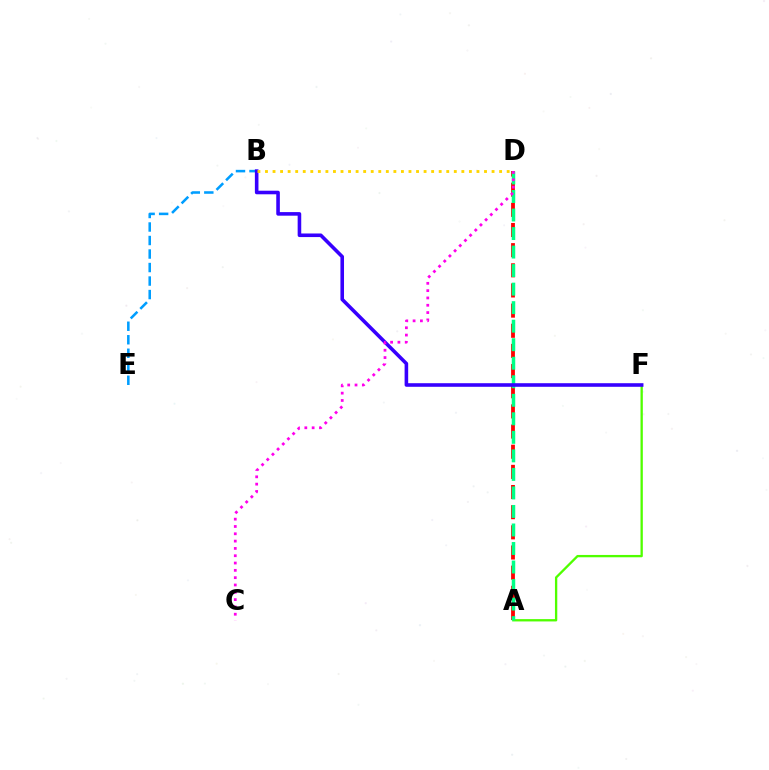{('A', 'D'): [{'color': '#ff0000', 'line_style': 'dashed', 'thickness': 2.74}, {'color': '#00ff86', 'line_style': 'dashed', 'thickness': 2.52}], ('A', 'F'): [{'color': '#4fff00', 'line_style': 'solid', 'thickness': 1.67}], ('B', 'E'): [{'color': '#009eff', 'line_style': 'dashed', 'thickness': 1.84}], ('B', 'F'): [{'color': '#3700ff', 'line_style': 'solid', 'thickness': 2.58}], ('C', 'D'): [{'color': '#ff00ed', 'line_style': 'dotted', 'thickness': 1.99}], ('B', 'D'): [{'color': '#ffd500', 'line_style': 'dotted', 'thickness': 2.05}]}